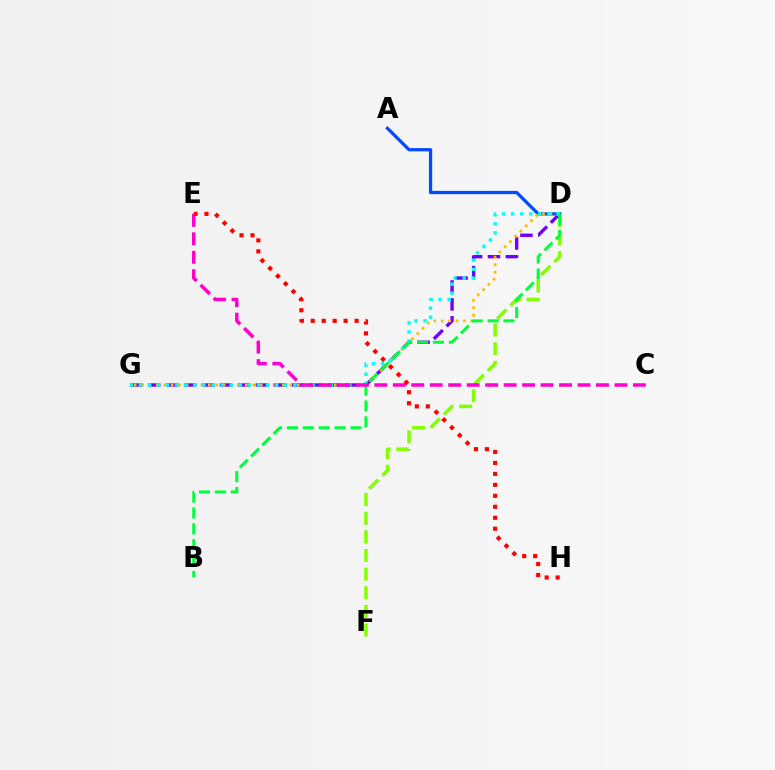{('D', 'F'): [{'color': '#84ff00', 'line_style': 'dashed', 'thickness': 2.53}], ('A', 'D'): [{'color': '#004bff', 'line_style': 'solid', 'thickness': 2.34}], ('D', 'G'): [{'color': '#7200ff', 'line_style': 'dashed', 'thickness': 2.44}, {'color': '#ffbd00', 'line_style': 'dotted', 'thickness': 2.01}, {'color': '#00fff6', 'line_style': 'dotted', 'thickness': 2.47}], ('B', 'D'): [{'color': '#00ff39', 'line_style': 'dashed', 'thickness': 2.16}], ('C', 'E'): [{'color': '#ff00cf', 'line_style': 'dashed', 'thickness': 2.51}], ('E', 'H'): [{'color': '#ff0000', 'line_style': 'dotted', 'thickness': 2.98}]}